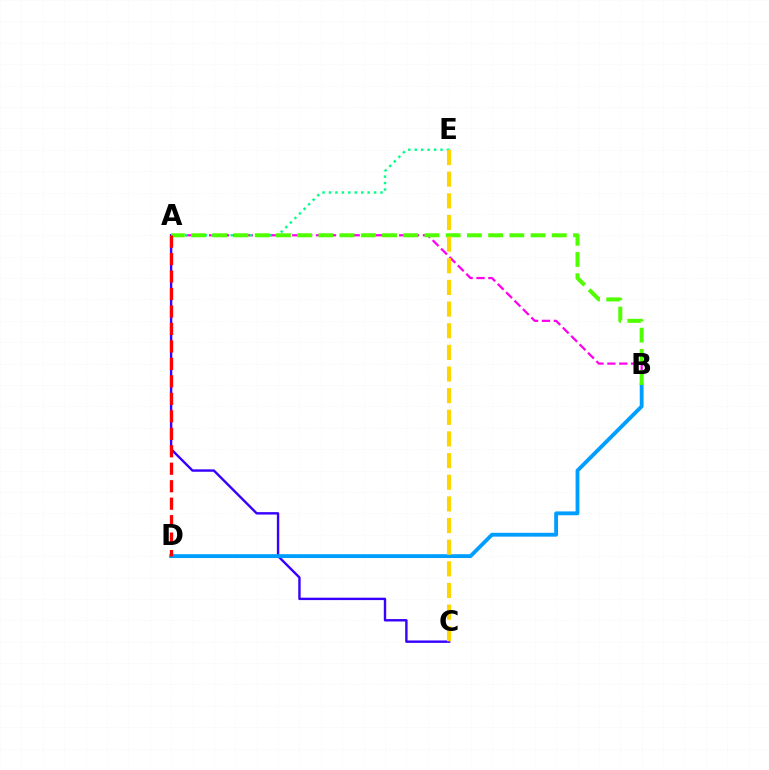{('A', 'C'): [{'color': '#3700ff', 'line_style': 'solid', 'thickness': 1.73}], ('A', 'B'): [{'color': '#ff00ed', 'line_style': 'dashed', 'thickness': 1.61}, {'color': '#4fff00', 'line_style': 'dashed', 'thickness': 2.88}], ('A', 'E'): [{'color': '#00ff86', 'line_style': 'dotted', 'thickness': 1.75}], ('B', 'D'): [{'color': '#009eff', 'line_style': 'solid', 'thickness': 2.76}], ('A', 'D'): [{'color': '#ff0000', 'line_style': 'dashed', 'thickness': 2.37}], ('C', 'E'): [{'color': '#ffd500', 'line_style': 'dashed', 'thickness': 2.94}]}